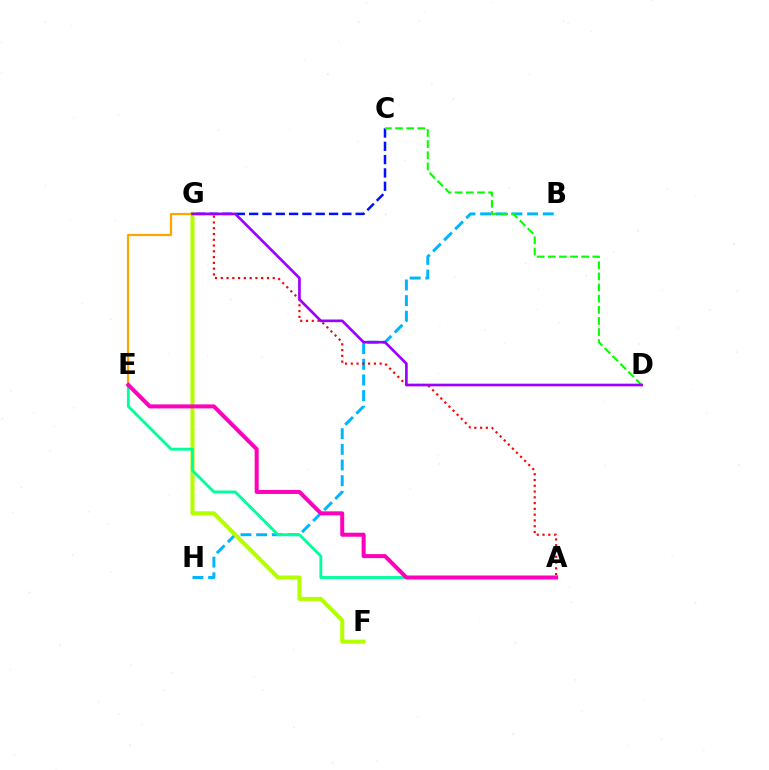{('B', 'H'): [{'color': '#00b5ff', 'line_style': 'dashed', 'thickness': 2.13}], ('C', 'G'): [{'color': '#0010ff', 'line_style': 'dashed', 'thickness': 1.81}], ('A', 'G'): [{'color': '#ff0000', 'line_style': 'dotted', 'thickness': 1.57}], ('F', 'G'): [{'color': '#b3ff00', 'line_style': 'solid', 'thickness': 2.93}], ('E', 'G'): [{'color': '#ffa500', 'line_style': 'solid', 'thickness': 1.59}], ('C', 'D'): [{'color': '#08ff00', 'line_style': 'dashed', 'thickness': 1.51}], ('A', 'E'): [{'color': '#00ff9d', 'line_style': 'solid', 'thickness': 2.06}, {'color': '#ff00bd', 'line_style': 'solid', 'thickness': 2.89}], ('D', 'G'): [{'color': '#9b00ff', 'line_style': 'solid', 'thickness': 1.92}]}